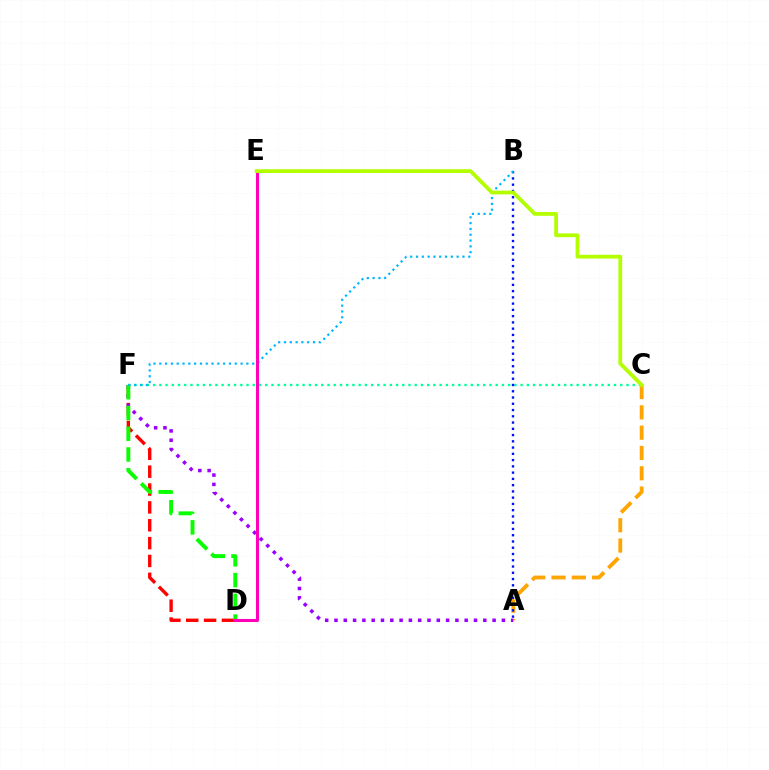{('D', 'F'): [{'color': '#ff0000', 'line_style': 'dashed', 'thickness': 2.43}, {'color': '#08ff00', 'line_style': 'dashed', 'thickness': 2.82}], ('A', 'C'): [{'color': '#ffa500', 'line_style': 'dashed', 'thickness': 2.76}], ('C', 'F'): [{'color': '#00ff9d', 'line_style': 'dotted', 'thickness': 1.69}], ('A', 'F'): [{'color': '#9b00ff', 'line_style': 'dotted', 'thickness': 2.53}], ('A', 'B'): [{'color': '#0010ff', 'line_style': 'dotted', 'thickness': 1.7}], ('B', 'F'): [{'color': '#00b5ff', 'line_style': 'dotted', 'thickness': 1.58}], ('D', 'E'): [{'color': '#ff00bd', 'line_style': 'solid', 'thickness': 2.2}], ('C', 'E'): [{'color': '#b3ff00', 'line_style': 'solid', 'thickness': 2.73}]}